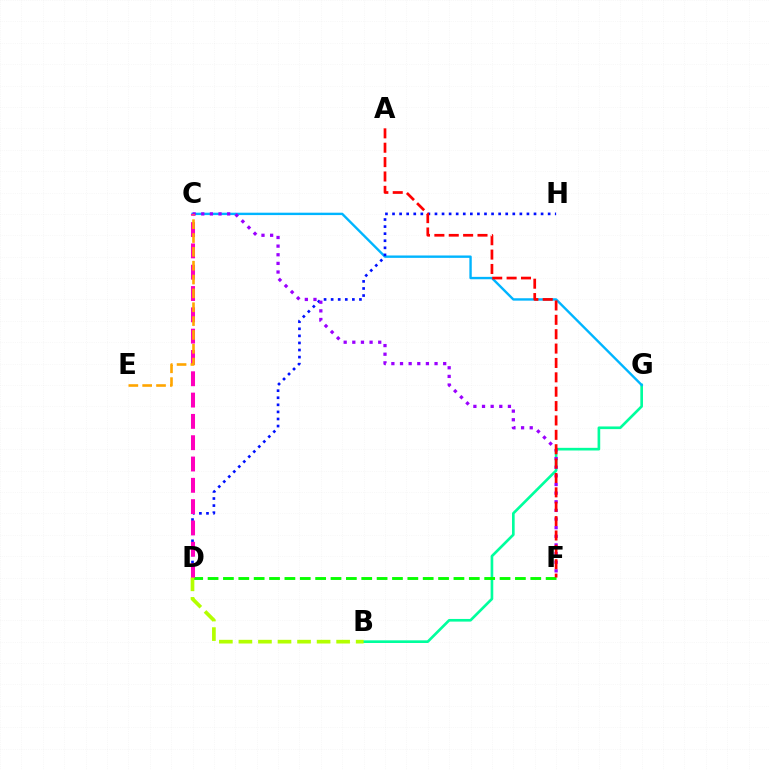{('B', 'G'): [{'color': '#00ff9d', 'line_style': 'solid', 'thickness': 1.91}], ('C', 'G'): [{'color': '#00b5ff', 'line_style': 'solid', 'thickness': 1.72}], ('D', 'H'): [{'color': '#0010ff', 'line_style': 'dotted', 'thickness': 1.92}], ('C', 'F'): [{'color': '#9b00ff', 'line_style': 'dotted', 'thickness': 2.35}], ('D', 'F'): [{'color': '#08ff00', 'line_style': 'dashed', 'thickness': 2.09}], ('C', 'D'): [{'color': '#ff00bd', 'line_style': 'dashed', 'thickness': 2.9}], ('C', 'E'): [{'color': '#ffa500', 'line_style': 'dashed', 'thickness': 1.88}], ('B', 'D'): [{'color': '#b3ff00', 'line_style': 'dashed', 'thickness': 2.66}], ('A', 'F'): [{'color': '#ff0000', 'line_style': 'dashed', 'thickness': 1.95}]}